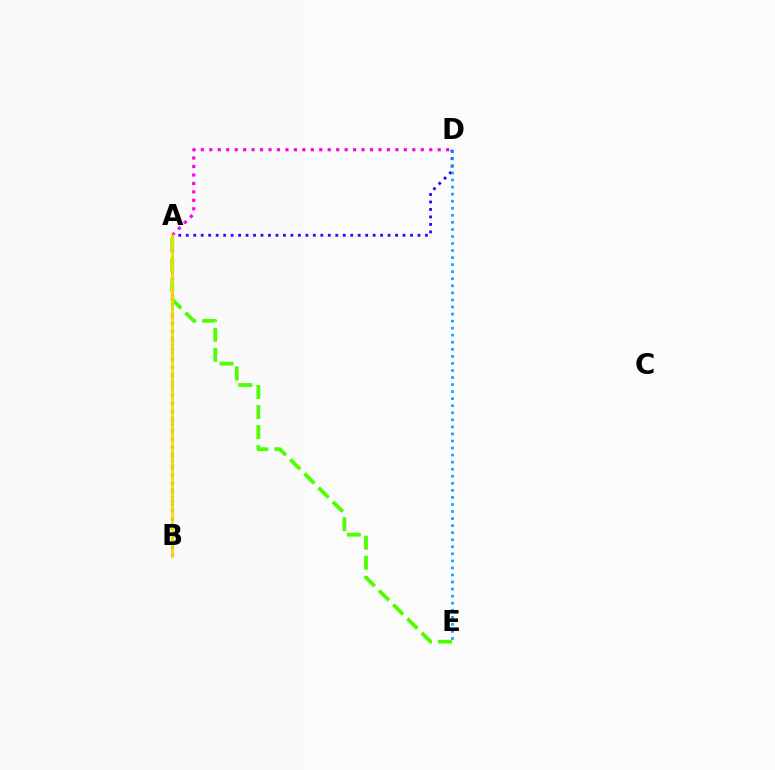{('A', 'D'): [{'color': '#3700ff', 'line_style': 'dotted', 'thickness': 2.03}, {'color': '#ff00ed', 'line_style': 'dotted', 'thickness': 2.3}], ('A', 'B'): [{'color': '#00ff86', 'line_style': 'dotted', 'thickness': 2.42}, {'color': '#ff0000', 'line_style': 'dotted', 'thickness': 1.97}, {'color': '#ffd500', 'line_style': 'solid', 'thickness': 1.95}], ('A', 'E'): [{'color': '#4fff00', 'line_style': 'dashed', 'thickness': 2.72}], ('D', 'E'): [{'color': '#009eff', 'line_style': 'dotted', 'thickness': 1.92}]}